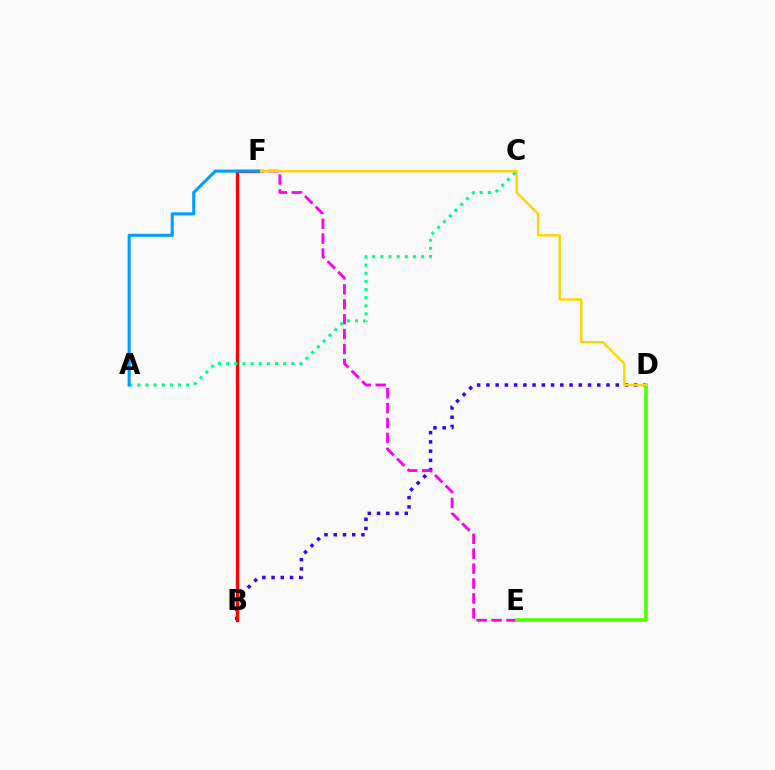{('B', 'D'): [{'color': '#3700ff', 'line_style': 'dotted', 'thickness': 2.51}], ('E', 'F'): [{'color': '#ff00ed', 'line_style': 'dashed', 'thickness': 2.03}], ('D', 'E'): [{'color': '#4fff00', 'line_style': 'solid', 'thickness': 2.6}], ('B', 'F'): [{'color': '#ff0000', 'line_style': 'solid', 'thickness': 2.37}], ('D', 'F'): [{'color': '#ffd500', 'line_style': 'solid', 'thickness': 1.73}], ('A', 'C'): [{'color': '#00ff86', 'line_style': 'dotted', 'thickness': 2.21}], ('A', 'F'): [{'color': '#009eff', 'line_style': 'solid', 'thickness': 2.21}]}